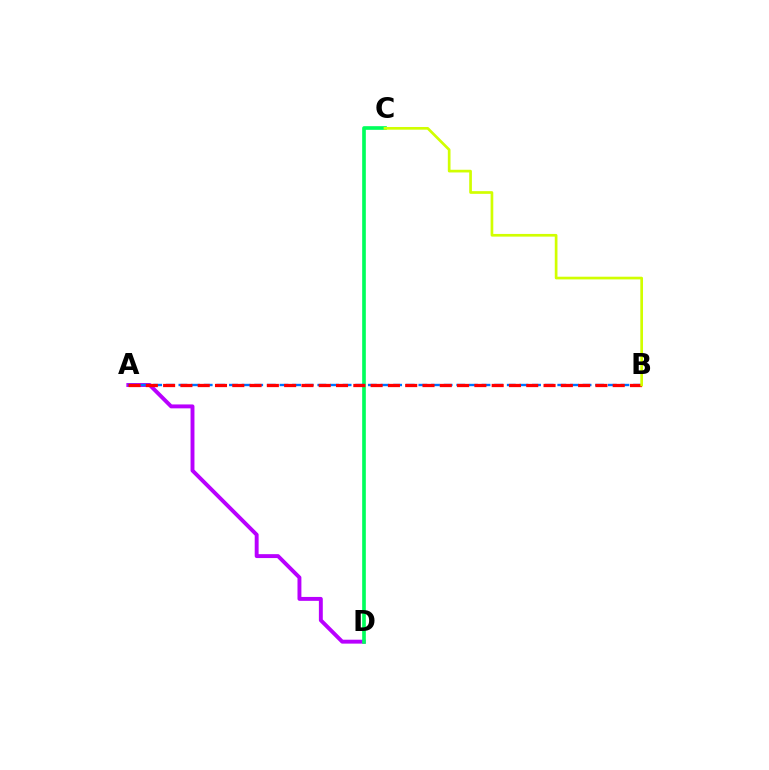{('A', 'D'): [{'color': '#b900ff', 'line_style': 'solid', 'thickness': 2.82}], ('C', 'D'): [{'color': '#00ff5c', 'line_style': 'solid', 'thickness': 2.63}], ('A', 'B'): [{'color': '#0074ff', 'line_style': 'dashed', 'thickness': 1.72}, {'color': '#ff0000', 'line_style': 'dashed', 'thickness': 2.35}], ('B', 'C'): [{'color': '#d1ff00', 'line_style': 'solid', 'thickness': 1.94}]}